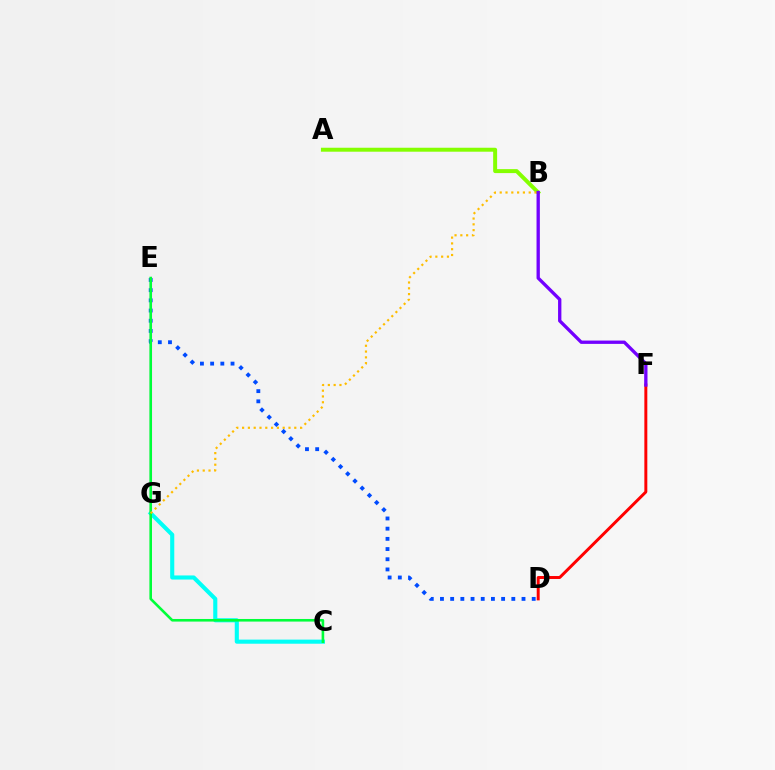{('D', 'E'): [{'color': '#004bff', 'line_style': 'dotted', 'thickness': 2.77}], ('E', 'G'): [{'color': '#ff00cf', 'line_style': 'solid', 'thickness': 1.5}], ('C', 'G'): [{'color': '#00fff6', 'line_style': 'solid', 'thickness': 2.95}], ('A', 'B'): [{'color': '#84ff00', 'line_style': 'solid', 'thickness': 2.85}], ('D', 'F'): [{'color': '#ff0000', 'line_style': 'solid', 'thickness': 2.13}], ('C', 'E'): [{'color': '#00ff39', 'line_style': 'solid', 'thickness': 1.87}], ('B', 'G'): [{'color': '#ffbd00', 'line_style': 'dotted', 'thickness': 1.58}], ('B', 'F'): [{'color': '#7200ff', 'line_style': 'solid', 'thickness': 2.39}]}